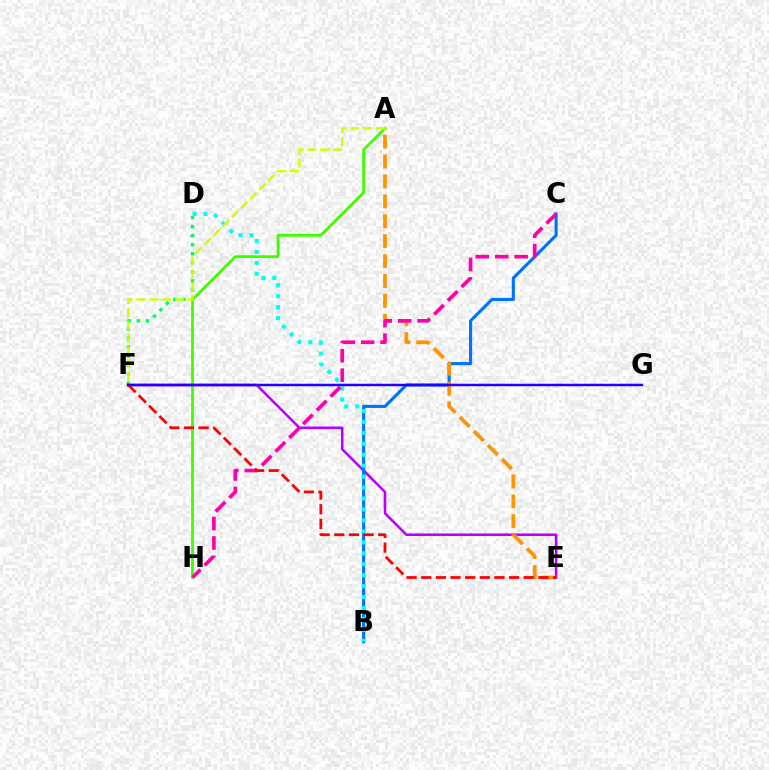{('D', 'F'): [{'color': '#00ff5c', 'line_style': 'dotted', 'thickness': 2.46}], ('A', 'H'): [{'color': '#3dff00', 'line_style': 'solid', 'thickness': 1.98}], ('E', 'F'): [{'color': '#b900ff', 'line_style': 'solid', 'thickness': 1.83}, {'color': '#ff0000', 'line_style': 'dashed', 'thickness': 1.99}], ('B', 'C'): [{'color': '#0074ff', 'line_style': 'solid', 'thickness': 2.26}], ('A', 'E'): [{'color': '#ff9400', 'line_style': 'dashed', 'thickness': 2.7}], ('B', 'D'): [{'color': '#00fff6', 'line_style': 'dotted', 'thickness': 2.98}], ('C', 'H'): [{'color': '#ff00ac', 'line_style': 'dashed', 'thickness': 2.64}], ('A', 'F'): [{'color': '#d1ff00', 'line_style': 'dashed', 'thickness': 1.75}], ('F', 'G'): [{'color': '#2500ff', 'line_style': 'solid', 'thickness': 1.79}]}